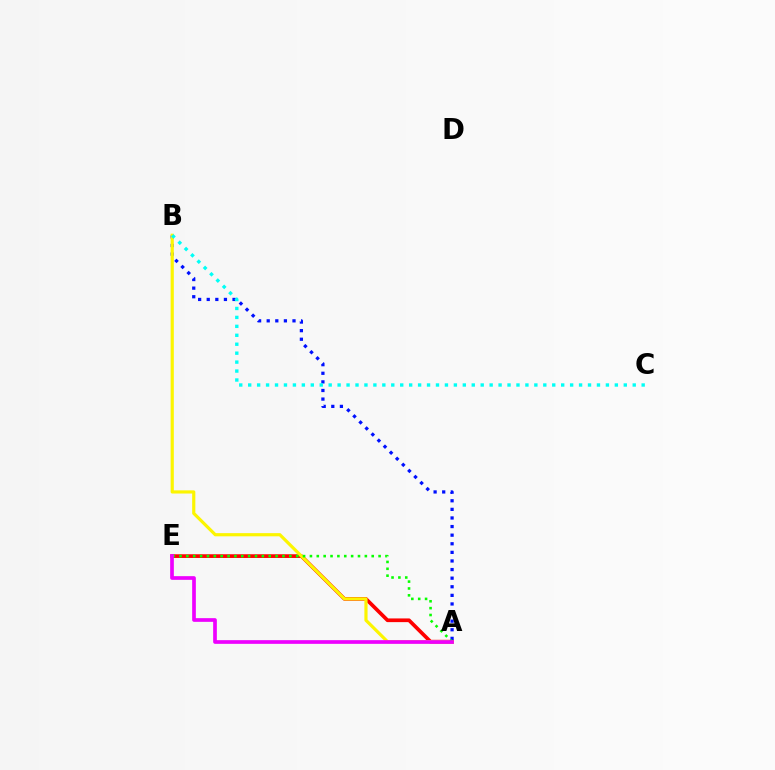{('A', 'E'): [{'color': '#ff0000', 'line_style': 'solid', 'thickness': 2.66}, {'color': '#08ff00', 'line_style': 'dotted', 'thickness': 1.87}, {'color': '#ee00ff', 'line_style': 'solid', 'thickness': 2.66}], ('A', 'B'): [{'color': '#0010ff', 'line_style': 'dotted', 'thickness': 2.34}, {'color': '#fcf500', 'line_style': 'solid', 'thickness': 2.29}], ('B', 'C'): [{'color': '#00fff6', 'line_style': 'dotted', 'thickness': 2.43}]}